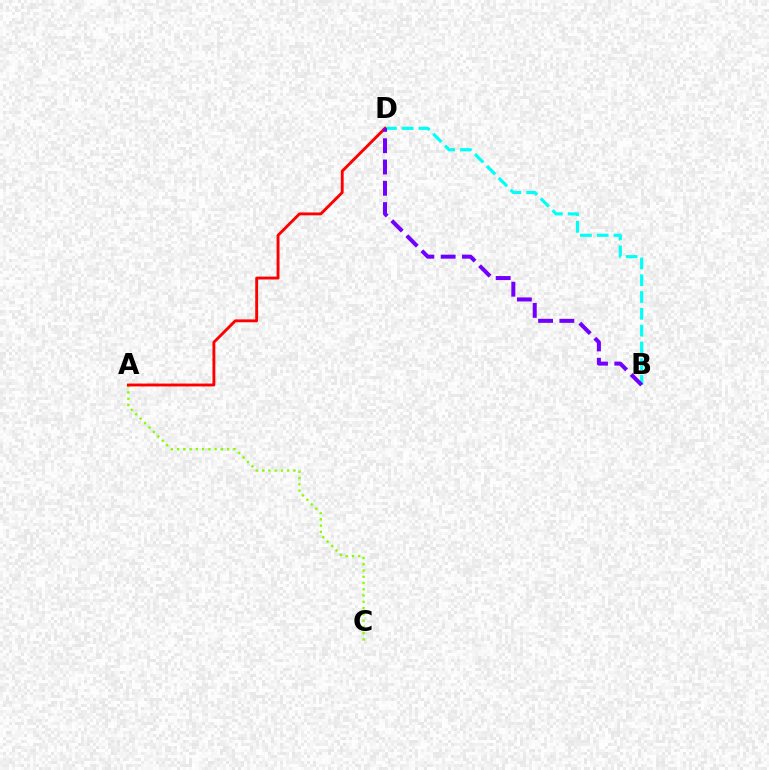{('A', 'C'): [{'color': '#84ff00', 'line_style': 'dotted', 'thickness': 1.7}], ('B', 'D'): [{'color': '#00fff6', 'line_style': 'dashed', 'thickness': 2.28}, {'color': '#7200ff', 'line_style': 'dashed', 'thickness': 2.89}], ('A', 'D'): [{'color': '#ff0000', 'line_style': 'solid', 'thickness': 2.07}]}